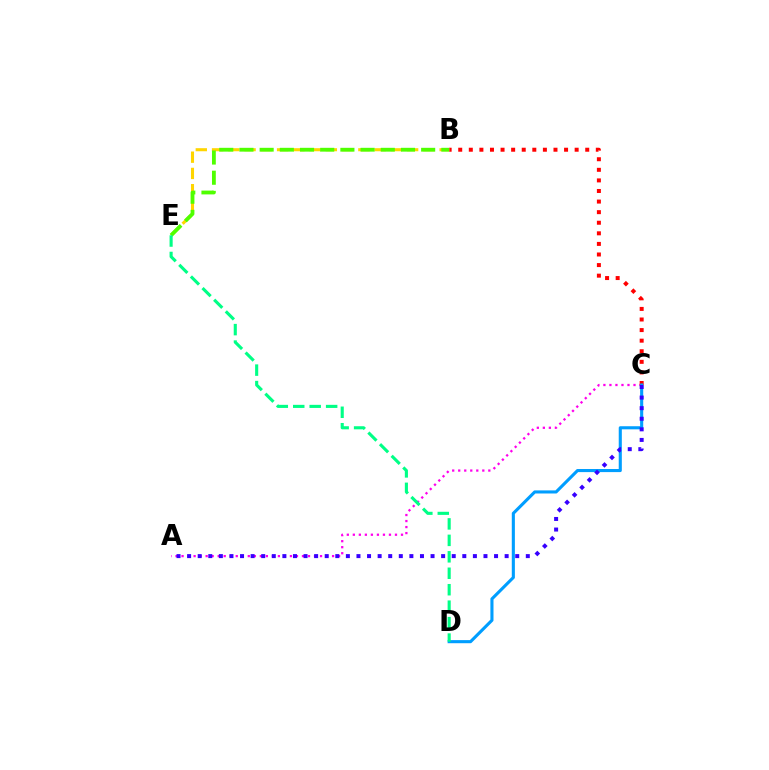{('A', 'C'): [{'color': '#ff00ed', 'line_style': 'dotted', 'thickness': 1.64}, {'color': '#3700ff', 'line_style': 'dotted', 'thickness': 2.88}], ('B', 'C'): [{'color': '#ff0000', 'line_style': 'dotted', 'thickness': 2.88}], ('B', 'E'): [{'color': '#ffd500', 'line_style': 'dashed', 'thickness': 2.21}, {'color': '#4fff00', 'line_style': 'dashed', 'thickness': 2.74}], ('C', 'D'): [{'color': '#009eff', 'line_style': 'solid', 'thickness': 2.23}], ('D', 'E'): [{'color': '#00ff86', 'line_style': 'dashed', 'thickness': 2.24}]}